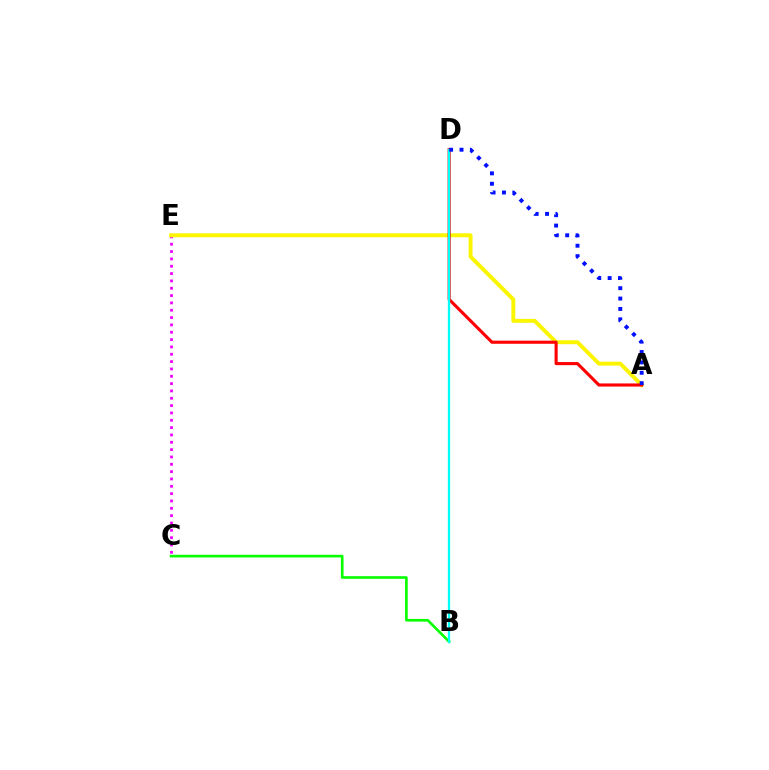{('C', 'E'): [{'color': '#ee00ff', 'line_style': 'dotted', 'thickness': 1.99}], ('B', 'C'): [{'color': '#08ff00', 'line_style': 'solid', 'thickness': 1.91}], ('A', 'E'): [{'color': '#fcf500', 'line_style': 'solid', 'thickness': 2.83}], ('A', 'D'): [{'color': '#ff0000', 'line_style': 'solid', 'thickness': 2.24}, {'color': '#0010ff', 'line_style': 'dotted', 'thickness': 2.82}], ('B', 'D'): [{'color': '#00fff6', 'line_style': 'solid', 'thickness': 1.67}]}